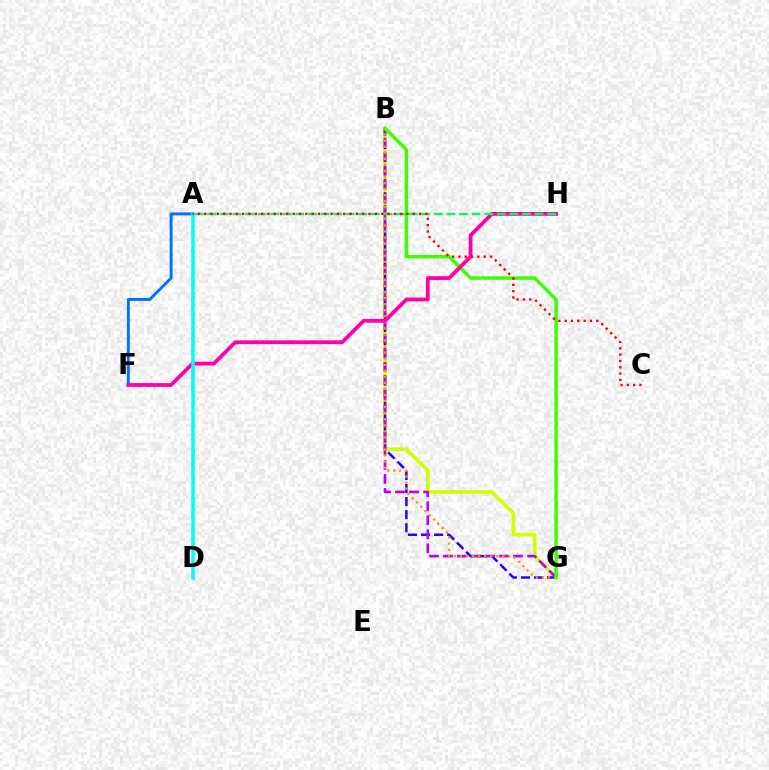{('A', 'F'): [{'color': '#0074ff', 'line_style': 'solid', 'thickness': 2.13}], ('B', 'G'): [{'color': '#d1ff00', 'line_style': 'solid', 'thickness': 2.6}, {'color': '#2500ff', 'line_style': 'dashed', 'thickness': 1.78}, {'color': '#b900ff', 'line_style': 'dashed', 'thickness': 1.9}, {'color': '#ff9400', 'line_style': 'dotted', 'thickness': 1.65}, {'color': '#3dff00', 'line_style': 'solid', 'thickness': 2.5}], ('F', 'H'): [{'color': '#ff00ac', 'line_style': 'solid', 'thickness': 2.73}], ('A', 'D'): [{'color': '#00fff6', 'line_style': 'solid', 'thickness': 2.56}], ('A', 'H'): [{'color': '#00ff5c', 'line_style': 'dashed', 'thickness': 1.71}], ('A', 'C'): [{'color': '#ff0000', 'line_style': 'dotted', 'thickness': 1.72}]}